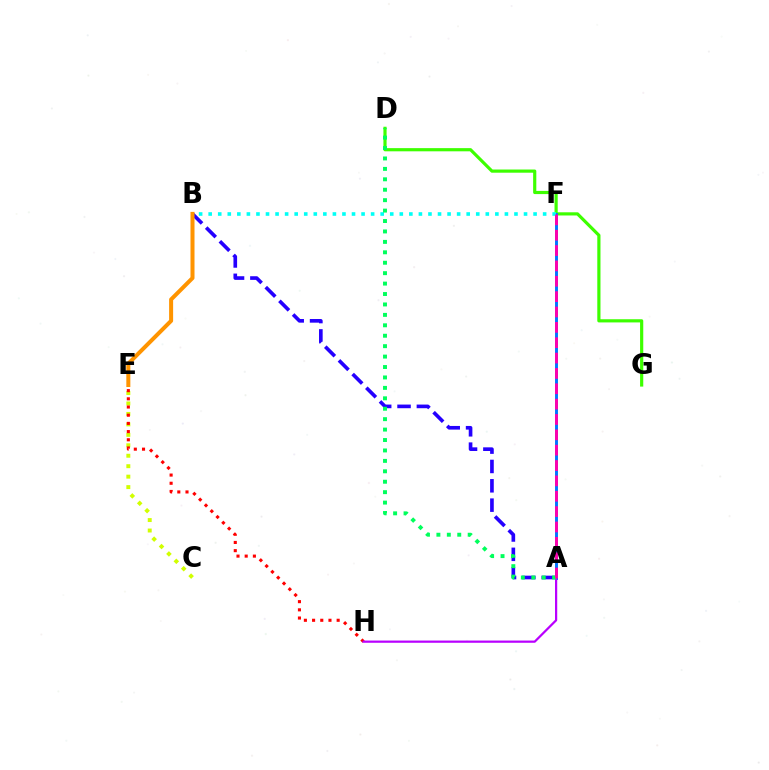{('D', 'G'): [{'color': '#3dff00', 'line_style': 'solid', 'thickness': 2.29}], ('C', 'E'): [{'color': '#d1ff00', 'line_style': 'dotted', 'thickness': 2.84}], ('A', 'B'): [{'color': '#2500ff', 'line_style': 'dashed', 'thickness': 2.63}], ('E', 'H'): [{'color': '#ff0000', 'line_style': 'dotted', 'thickness': 2.23}], ('A', 'F'): [{'color': '#0074ff', 'line_style': 'solid', 'thickness': 2.1}, {'color': '#ff00ac', 'line_style': 'dashed', 'thickness': 2.09}], ('B', 'E'): [{'color': '#ff9400', 'line_style': 'solid', 'thickness': 2.89}], ('A', 'H'): [{'color': '#b900ff', 'line_style': 'solid', 'thickness': 1.6}], ('B', 'F'): [{'color': '#00fff6', 'line_style': 'dotted', 'thickness': 2.6}], ('A', 'D'): [{'color': '#00ff5c', 'line_style': 'dotted', 'thickness': 2.83}]}